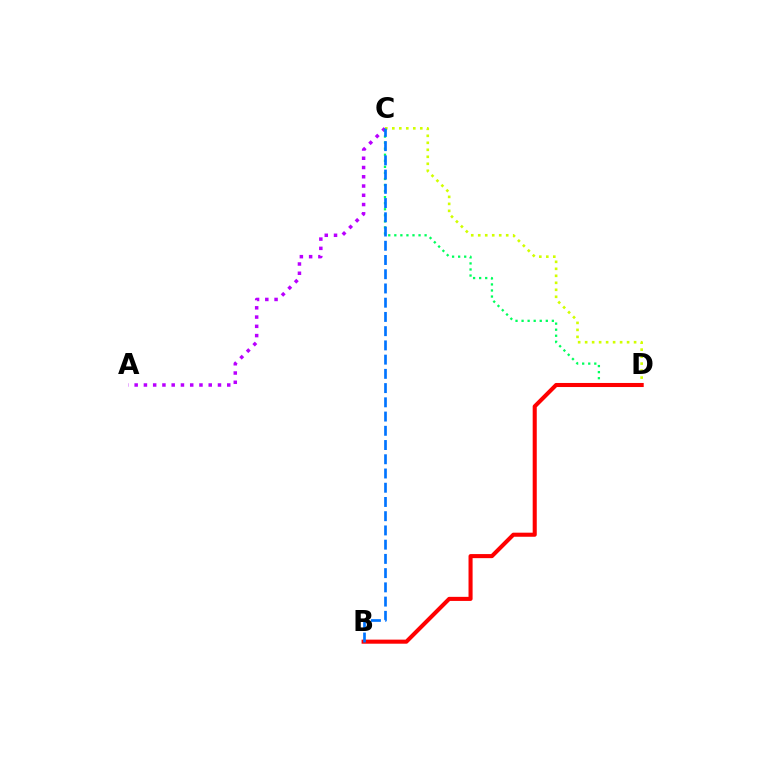{('A', 'C'): [{'color': '#b900ff', 'line_style': 'dotted', 'thickness': 2.52}], ('C', 'D'): [{'color': '#00ff5c', 'line_style': 'dotted', 'thickness': 1.65}, {'color': '#d1ff00', 'line_style': 'dotted', 'thickness': 1.9}], ('B', 'D'): [{'color': '#ff0000', 'line_style': 'solid', 'thickness': 2.93}], ('B', 'C'): [{'color': '#0074ff', 'line_style': 'dashed', 'thickness': 1.93}]}